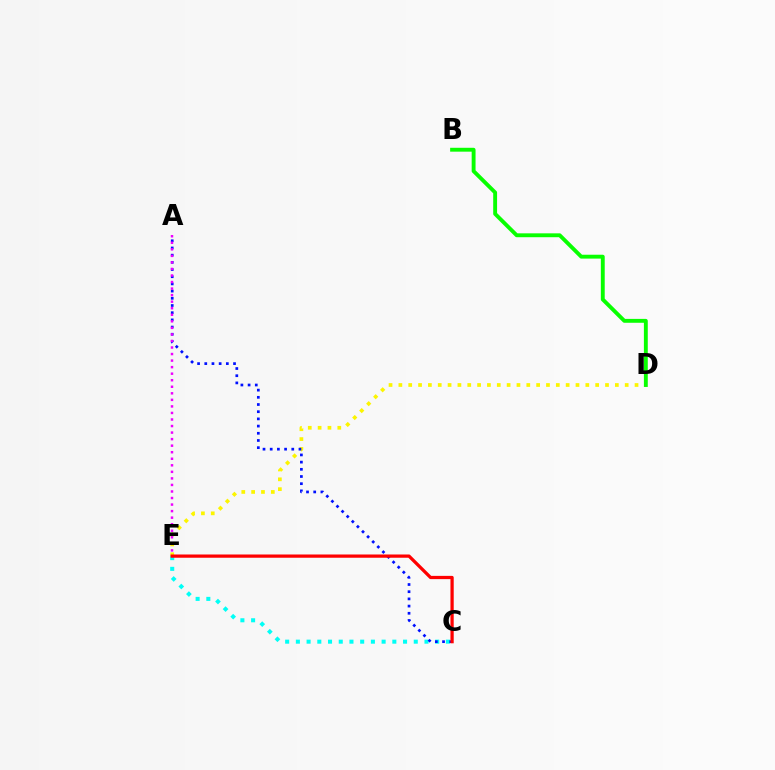{('C', 'E'): [{'color': '#00fff6', 'line_style': 'dotted', 'thickness': 2.91}, {'color': '#ff0000', 'line_style': 'solid', 'thickness': 2.34}], ('D', 'E'): [{'color': '#fcf500', 'line_style': 'dotted', 'thickness': 2.67}], ('A', 'C'): [{'color': '#0010ff', 'line_style': 'dotted', 'thickness': 1.95}], ('A', 'E'): [{'color': '#ee00ff', 'line_style': 'dotted', 'thickness': 1.78}], ('B', 'D'): [{'color': '#08ff00', 'line_style': 'solid', 'thickness': 2.79}]}